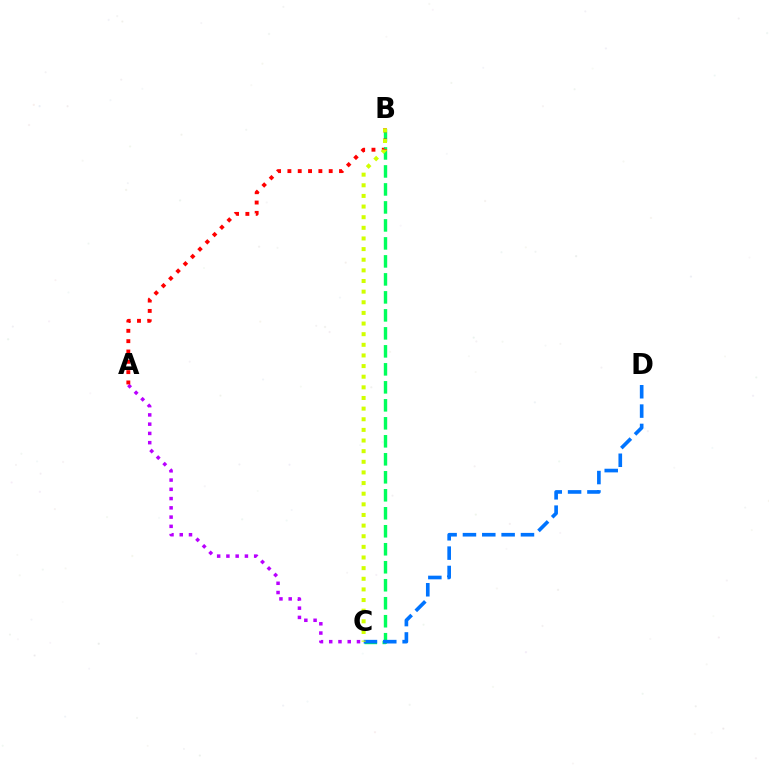{('A', 'C'): [{'color': '#b900ff', 'line_style': 'dotted', 'thickness': 2.51}], ('B', 'C'): [{'color': '#00ff5c', 'line_style': 'dashed', 'thickness': 2.44}, {'color': '#d1ff00', 'line_style': 'dotted', 'thickness': 2.89}], ('C', 'D'): [{'color': '#0074ff', 'line_style': 'dashed', 'thickness': 2.63}], ('A', 'B'): [{'color': '#ff0000', 'line_style': 'dotted', 'thickness': 2.81}]}